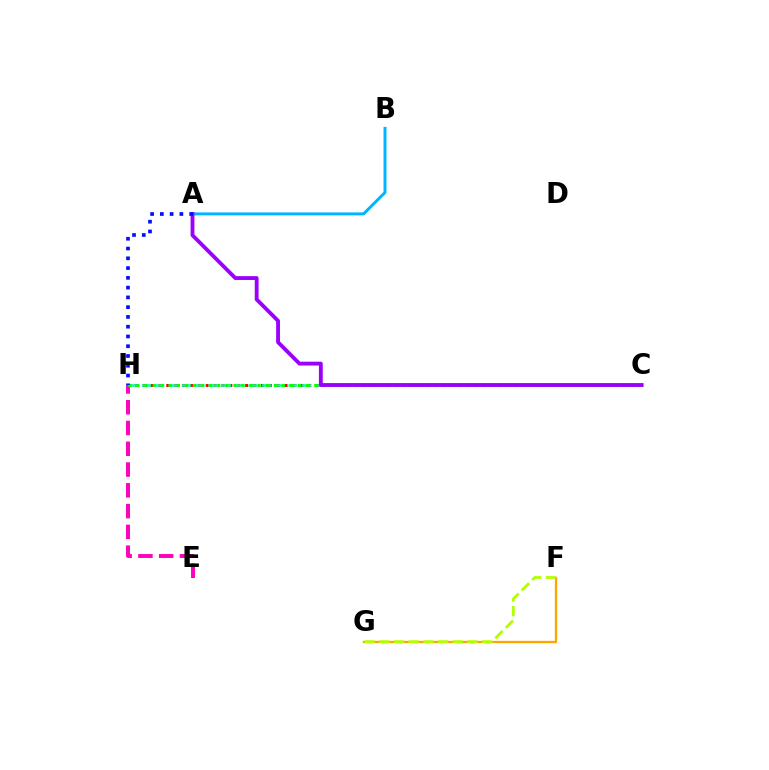{('E', 'H'): [{'color': '#ff00bd', 'line_style': 'dashed', 'thickness': 2.82}], ('F', 'G'): [{'color': '#ffa500', 'line_style': 'solid', 'thickness': 1.66}, {'color': '#b3ff00', 'line_style': 'dashed', 'thickness': 2.0}], ('C', 'H'): [{'color': '#ff0000', 'line_style': 'dotted', 'thickness': 2.14}, {'color': '#00ff9d', 'line_style': 'dashed', 'thickness': 1.81}, {'color': '#08ff00', 'line_style': 'dotted', 'thickness': 2.19}], ('A', 'B'): [{'color': '#00b5ff', 'line_style': 'solid', 'thickness': 2.13}], ('A', 'C'): [{'color': '#9b00ff', 'line_style': 'solid', 'thickness': 2.76}], ('A', 'H'): [{'color': '#0010ff', 'line_style': 'dotted', 'thickness': 2.65}]}